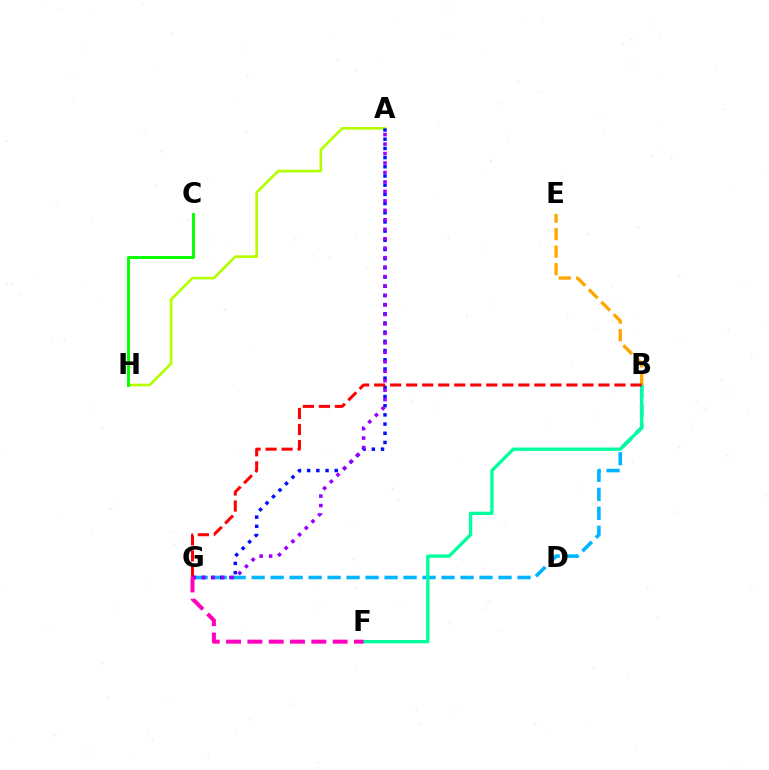{('A', 'H'): [{'color': '#b3ff00', 'line_style': 'solid', 'thickness': 1.91}], ('C', 'H'): [{'color': '#08ff00', 'line_style': 'solid', 'thickness': 2.11}], ('B', 'G'): [{'color': '#00b5ff', 'line_style': 'dashed', 'thickness': 2.58}, {'color': '#ff0000', 'line_style': 'dashed', 'thickness': 2.18}], ('B', 'F'): [{'color': '#00ff9d', 'line_style': 'solid', 'thickness': 2.38}], ('B', 'E'): [{'color': '#ffa500', 'line_style': 'dashed', 'thickness': 2.38}], ('A', 'G'): [{'color': '#0010ff', 'line_style': 'dotted', 'thickness': 2.5}, {'color': '#9b00ff', 'line_style': 'dotted', 'thickness': 2.57}], ('F', 'G'): [{'color': '#ff00bd', 'line_style': 'dashed', 'thickness': 2.9}]}